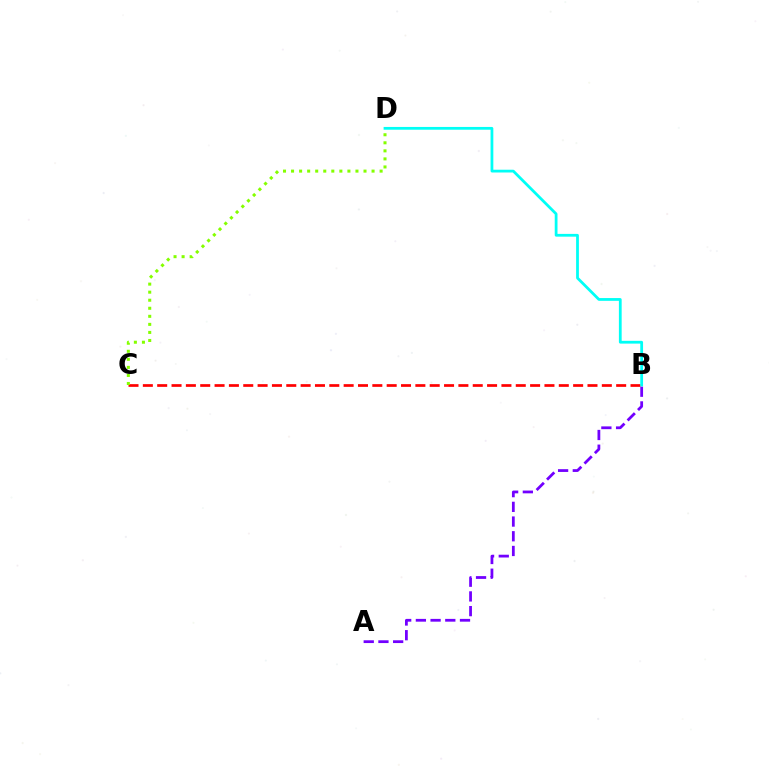{('B', 'C'): [{'color': '#ff0000', 'line_style': 'dashed', 'thickness': 1.95}], ('A', 'B'): [{'color': '#7200ff', 'line_style': 'dashed', 'thickness': 2.0}], ('B', 'D'): [{'color': '#00fff6', 'line_style': 'solid', 'thickness': 2.0}], ('C', 'D'): [{'color': '#84ff00', 'line_style': 'dotted', 'thickness': 2.19}]}